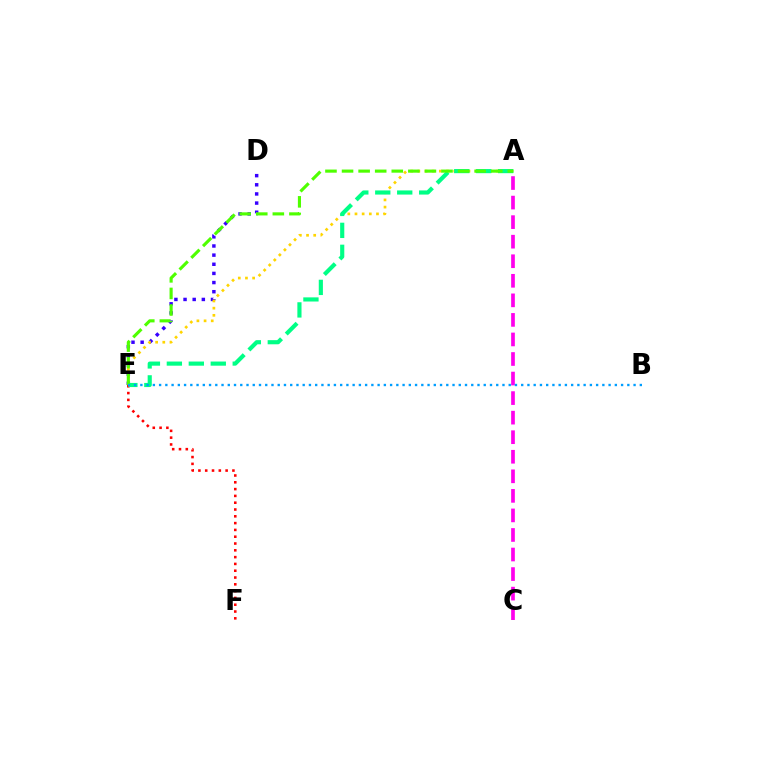{('D', 'E'): [{'color': '#3700ff', 'line_style': 'dotted', 'thickness': 2.48}], ('A', 'E'): [{'color': '#ffd500', 'line_style': 'dotted', 'thickness': 1.95}, {'color': '#00ff86', 'line_style': 'dashed', 'thickness': 2.98}, {'color': '#4fff00', 'line_style': 'dashed', 'thickness': 2.25}], ('E', 'F'): [{'color': '#ff0000', 'line_style': 'dotted', 'thickness': 1.85}], ('A', 'C'): [{'color': '#ff00ed', 'line_style': 'dashed', 'thickness': 2.66}], ('B', 'E'): [{'color': '#009eff', 'line_style': 'dotted', 'thickness': 1.7}]}